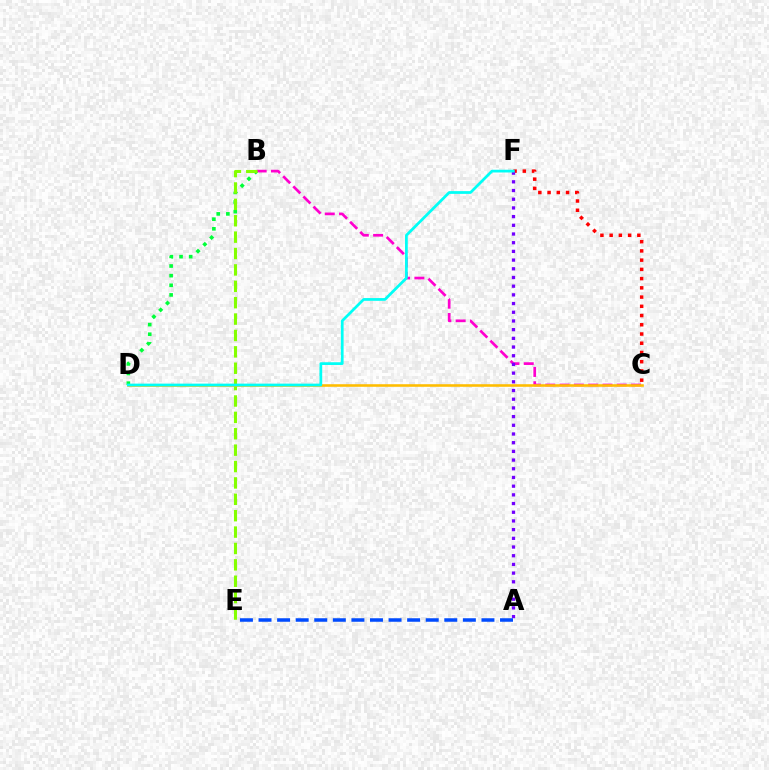{('C', 'F'): [{'color': '#ff0000', 'line_style': 'dotted', 'thickness': 2.51}], ('B', 'C'): [{'color': '#ff00cf', 'line_style': 'dashed', 'thickness': 1.94}], ('B', 'D'): [{'color': '#00ff39', 'line_style': 'dotted', 'thickness': 2.62}], ('B', 'E'): [{'color': '#84ff00', 'line_style': 'dashed', 'thickness': 2.23}], ('A', 'F'): [{'color': '#7200ff', 'line_style': 'dotted', 'thickness': 2.36}], ('C', 'D'): [{'color': '#ffbd00', 'line_style': 'solid', 'thickness': 1.86}], ('D', 'F'): [{'color': '#00fff6', 'line_style': 'solid', 'thickness': 1.97}], ('A', 'E'): [{'color': '#004bff', 'line_style': 'dashed', 'thickness': 2.52}]}